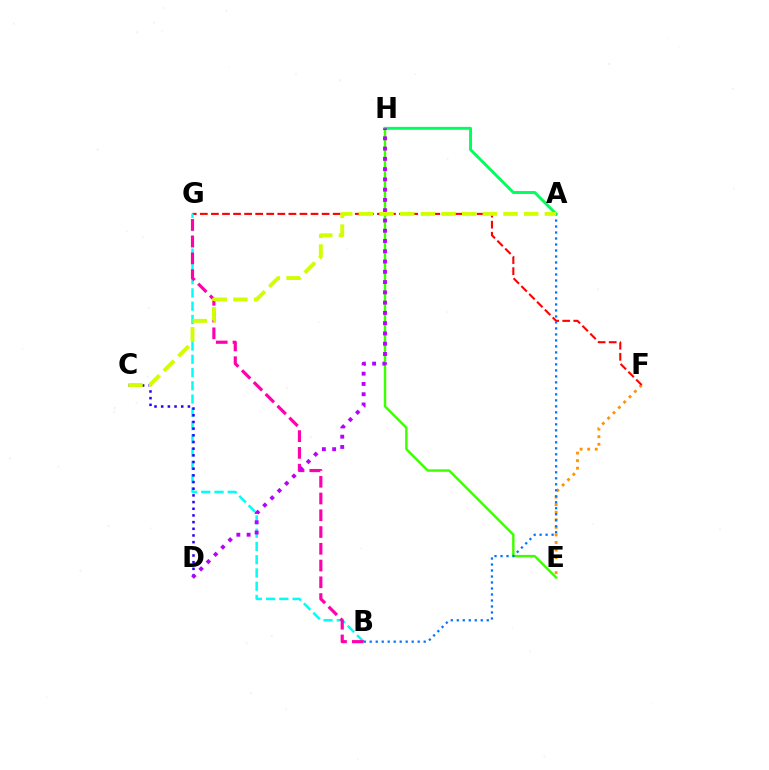{('E', 'H'): [{'color': '#3dff00', 'line_style': 'solid', 'thickness': 1.75}], ('E', 'F'): [{'color': '#ff9400', 'line_style': 'dotted', 'thickness': 2.05}], ('F', 'G'): [{'color': '#ff0000', 'line_style': 'dashed', 'thickness': 1.5}], ('B', 'G'): [{'color': '#00fff6', 'line_style': 'dashed', 'thickness': 1.8}, {'color': '#ff00ac', 'line_style': 'dashed', 'thickness': 2.28}], ('A', 'B'): [{'color': '#0074ff', 'line_style': 'dotted', 'thickness': 1.63}], ('C', 'D'): [{'color': '#2500ff', 'line_style': 'dotted', 'thickness': 1.81}], ('A', 'H'): [{'color': '#00ff5c', 'line_style': 'solid', 'thickness': 2.11}], ('D', 'H'): [{'color': '#b900ff', 'line_style': 'dotted', 'thickness': 2.79}], ('A', 'C'): [{'color': '#d1ff00', 'line_style': 'dashed', 'thickness': 2.81}]}